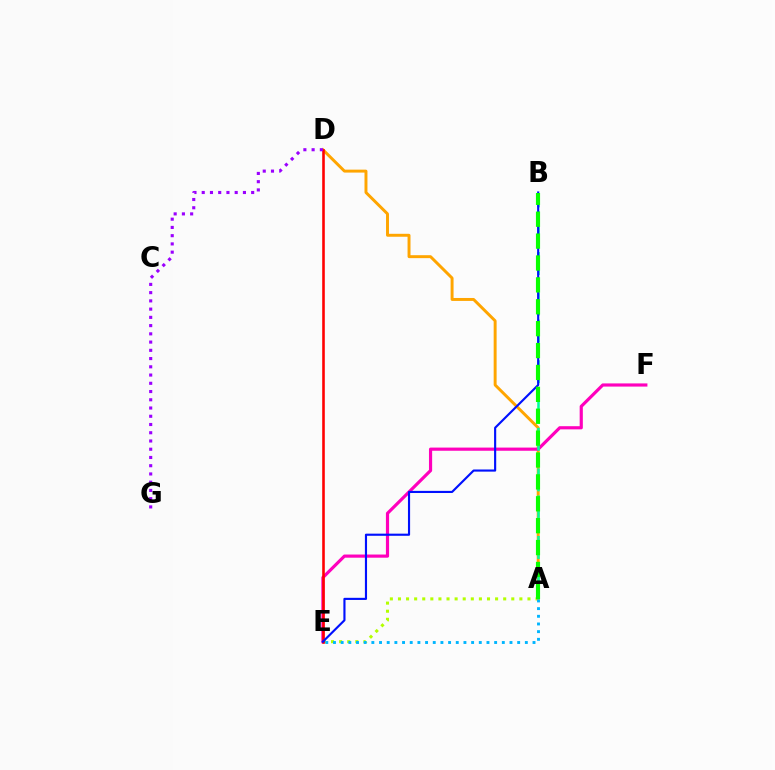{('A', 'E'): [{'color': '#b3ff00', 'line_style': 'dotted', 'thickness': 2.2}, {'color': '#00b5ff', 'line_style': 'dotted', 'thickness': 2.09}], ('A', 'D'): [{'color': '#ffa500', 'line_style': 'solid', 'thickness': 2.12}], ('E', 'F'): [{'color': '#ff00bd', 'line_style': 'solid', 'thickness': 2.28}], ('D', 'E'): [{'color': '#ff0000', 'line_style': 'solid', 'thickness': 1.87}], ('A', 'B'): [{'color': '#00ff9d', 'line_style': 'dashed', 'thickness': 1.84}, {'color': '#08ff00', 'line_style': 'dashed', 'thickness': 2.97}], ('B', 'E'): [{'color': '#0010ff', 'line_style': 'solid', 'thickness': 1.54}], ('D', 'G'): [{'color': '#9b00ff', 'line_style': 'dotted', 'thickness': 2.24}]}